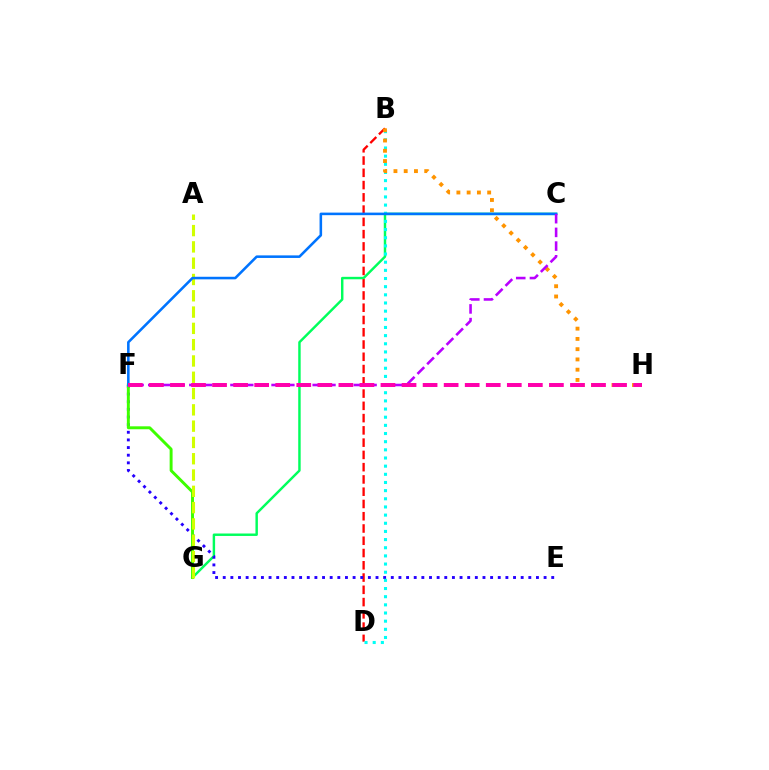{('B', 'D'): [{'color': '#ff0000', 'line_style': 'dashed', 'thickness': 1.67}, {'color': '#00fff6', 'line_style': 'dotted', 'thickness': 2.22}], ('C', 'G'): [{'color': '#00ff5c', 'line_style': 'solid', 'thickness': 1.76}], ('E', 'F'): [{'color': '#2500ff', 'line_style': 'dotted', 'thickness': 2.08}], ('F', 'G'): [{'color': '#3dff00', 'line_style': 'solid', 'thickness': 2.11}], ('A', 'G'): [{'color': '#d1ff00', 'line_style': 'dashed', 'thickness': 2.21}], ('B', 'H'): [{'color': '#ff9400', 'line_style': 'dotted', 'thickness': 2.79}], ('C', 'F'): [{'color': '#0074ff', 'line_style': 'solid', 'thickness': 1.85}, {'color': '#b900ff', 'line_style': 'dashed', 'thickness': 1.86}], ('F', 'H'): [{'color': '#ff00ac', 'line_style': 'dashed', 'thickness': 2.86}]}